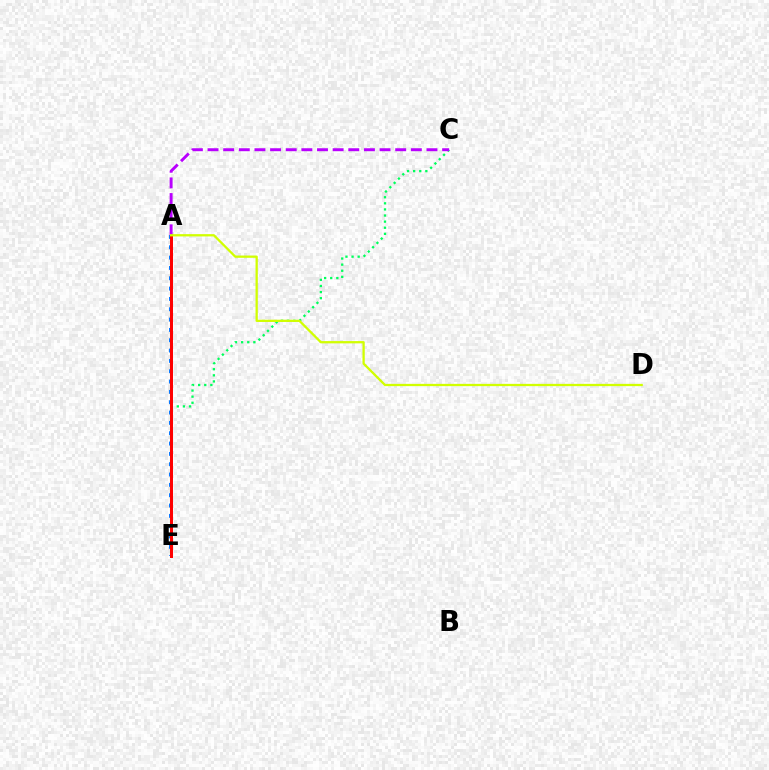{('C', 'E'): [{'color': '#00ff5c', 'line_style': 'dotted', 'thickness': 1.66}], ('A', 'E'): [{'color': '#0074ff', 'line_style': 'dotted', 'thickness': 2.81}, {'color': '#ff0000', 'line_style': 'solid', 'thickness': 2.16}], ('A', 'C'): [{'color': '#b900ff', 'line_style': 'dashed', 'thickness': 2.12}], ('A', 'D'): [{'color': '#d1ff00', 'line_style': 'solid', 'thickness': 1.64}]}